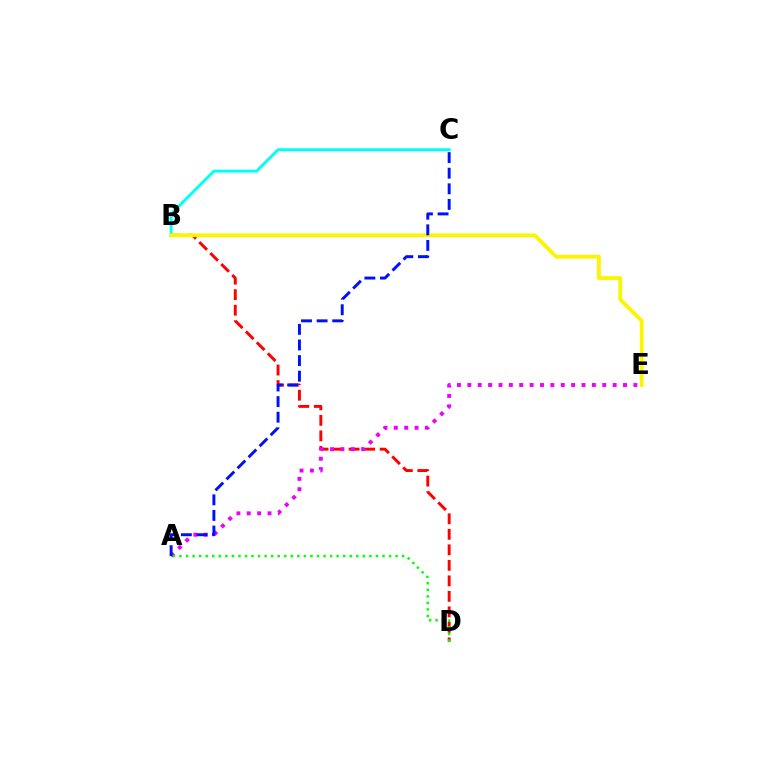{('B', 'D'): [{'color': '#ff0000', 'line_style': 'dashed', 'thickness': 2.11}], ('B', 'C'): [{'color': '#00fff6', 'line_style': 'solid', 'thickness': 2.11}], ('A', 'E'): [{'color': '#ee00ff', 'line_style': 'dotted', 'thickness': 2.82}], ('B', 'E'): [{'color': '#fcf500', 'line_style': 'solid', 'thickness': 2.75}], ('A', 'C'): [{'color': '#0010ff', 'line_style': 'dashed', 'thickness': 2.12}], ('A', 'D'): [{'color': '#08ff00', 'line_style': 'dotted', 'thickness': 1.78}]}